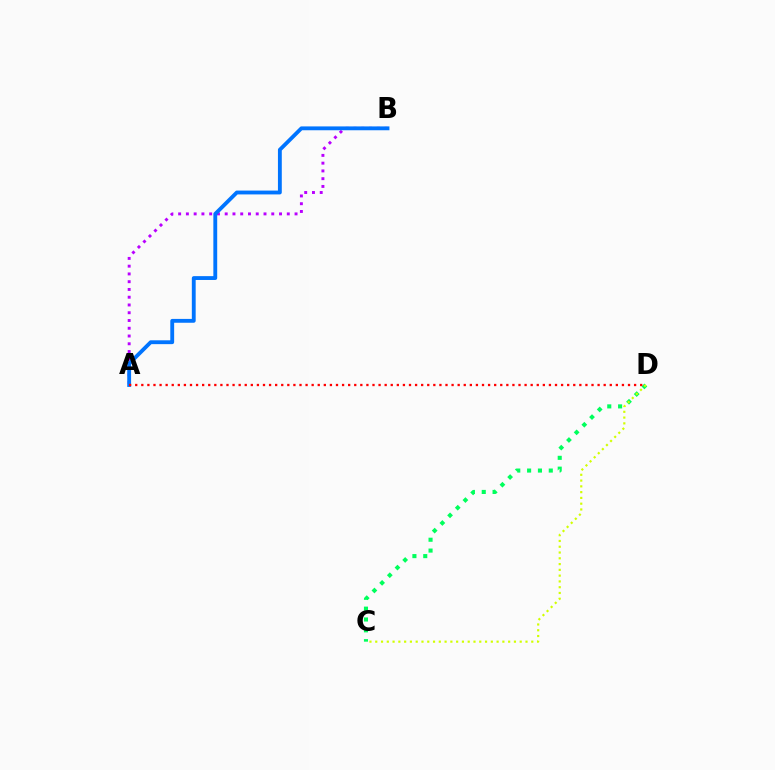{('A', 'B'): [{'color': '#b900ff', 'line_style': 'dotted', 'thickness': 2.11}, {'color': '#0074ff', 'line_style': 'solid', 'thickness': 2.77}], ('C', 'D'): [{'color': '#00ff5c', 'line_style': 'dotted', 'thickness': 2.94}, {'color': '#d1ff00', 'line_style': 'dotted', 'thickness': 1.57}], ('A', 'D'): [{'color': '#ff0000', 'line_style': 'dotted', 'thickness': 1.65}]}